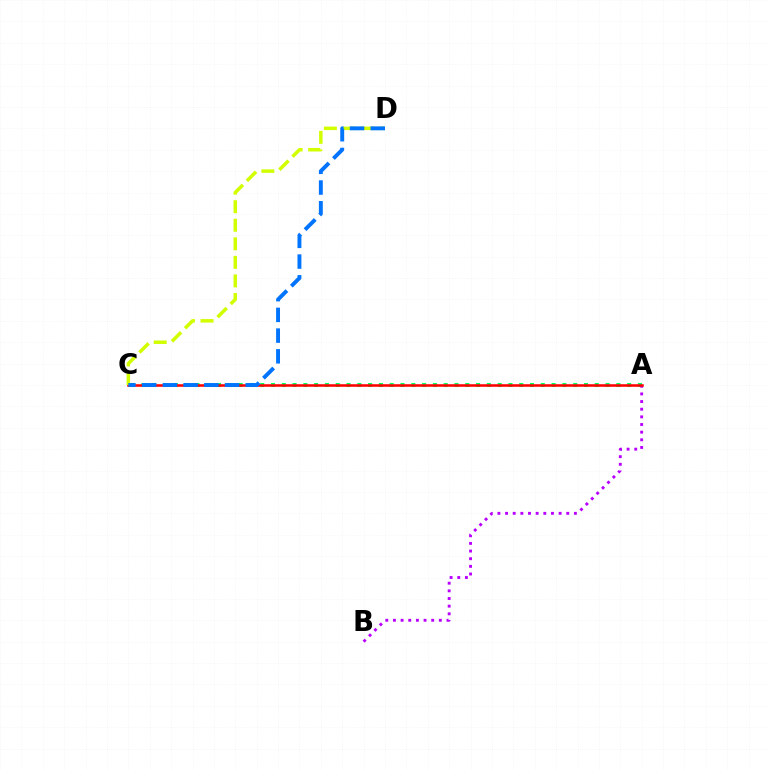{('A', 'C'): [{'color': '#00ff5c', 'line_style': 'dotted', 'thickness': 2.93}, {'color': '#ff0000', 'line_style': 'solid', 'thickness': 1.83}], ('A', 'B'): [{'color': '#b900ff', 'line_style': 'dotted', 'thickness': 2.08}], ('C', 'D'): [{'color': '#d1ff00', 'line_style': 'dashed', 'thickness': 2.52}, {'color': '#0074ff', 'line_style': 'dashed', 'thickness': 2.82}]}